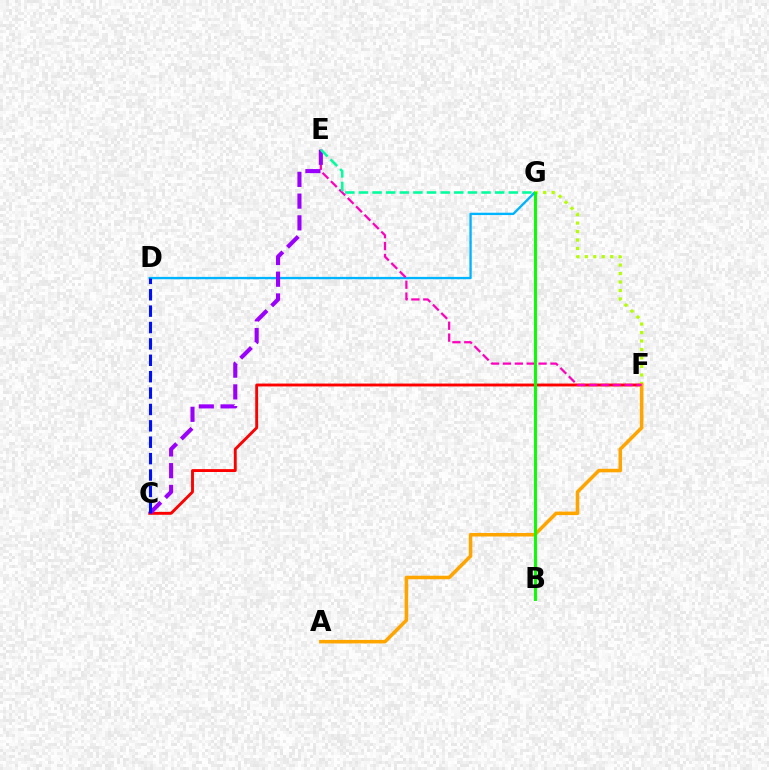{('D', 'G'): [{'color': '#00b5ff', 'line_style': 'solid', 'thickness': 1.69}], ('F', 'G'): [{'color': '#b3ff00', 'line_style': 'dotted', 'thickness': 2.3}], ('C', 'F'): [{'color': '#ff0000', 'line_style': 'solid', 'thickness': 2.07}], ('A', 'F'): [{'color': '#ffa500', 'line_style': 'solid', 'thickness': 2.55}], ('E', 'F'): [{'color': '#ff00bd', 'line_style': 'dashed', 'thickness': 1.61}], ('C', 'E'): [{'color': '#9b00ff', 'line_style': 'dashed', 'thickness': 2.95}], ('E', 'G'): [{'color': '#00ff9d', 'line_style': 'dashed', 'thickness': 1.85}], ('B', 'G'): [{'color': '#08ff00', 'line_style': 'solid', 'thickness': 2.12}], ('C', 'D'): [{'color': '#0010ff', 'line_style': 'dashed', 'thickness': 2.23}]}